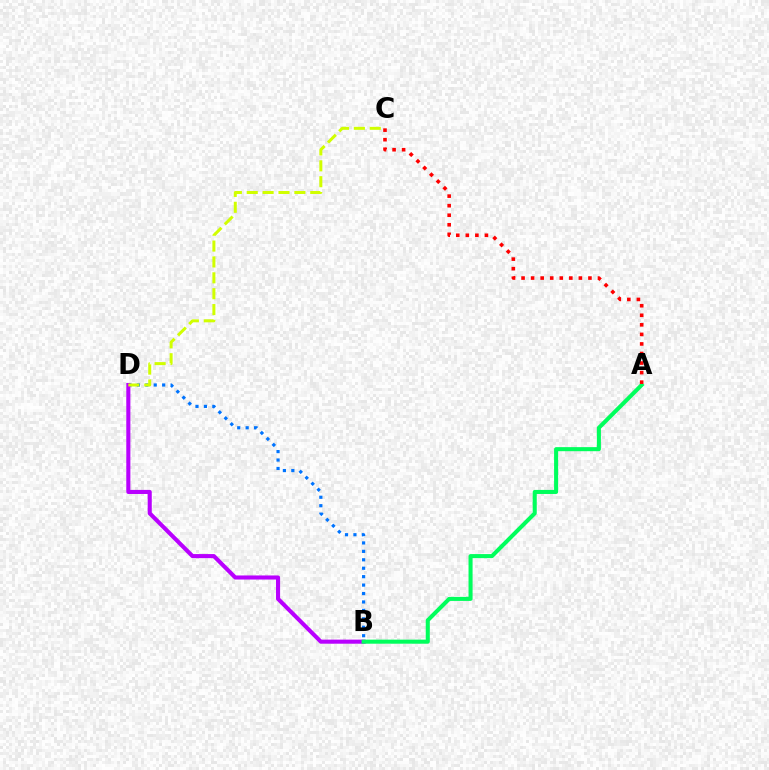{('B', 'D'): [{'color': '#0074ff', 'line_style': 'dotted', 'thickness': 2.29}, {'color': '#b900ff', 'line_style': 'solid', 'thickness': 2.94}], ('C', 'D'): [{'color': '#d1ff00', 'line_style': 'dashed', 'thickness': 2.16}], ('A', 'B'): [{'color': '#00ff5c', 'line_style': 'solid', 'thickness': 2.92}], ('A', 'C'): [{'color': '#ff0000', 'line_style': 'dotted', 'thickness': 2.6}]}